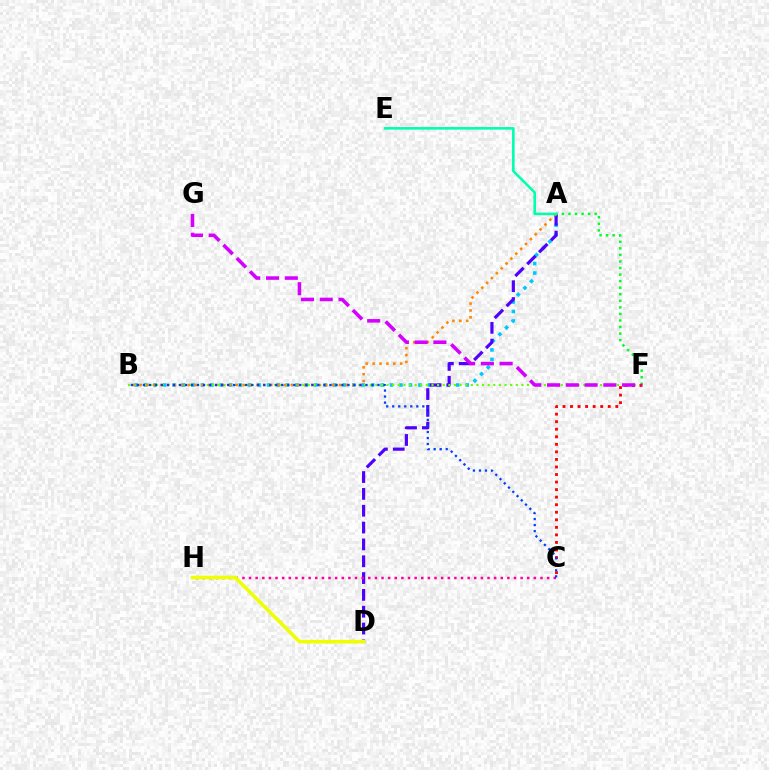{('A', 'B'): [{'color': '#00c7ff', 'line_style': 'dotted', 'thickness': 2.57}, {'color': '#ff8800', 'line_style': 'dotted', 'thickness': 1.87}], ('A', 'D'): [{'color': '#4f00ff', 'line_style': 'dashed', 'thickness': 2.29}], ('A', 'F'): [{'color': '#00ff27', 'line_style': 'dotted', 'thickness': 1.78}], ('B', 'F'): [{'color': '#66ff00', 'line_style': 'dotted', 'thickness': 1.53}], ('C', 'F'): [{'color': '#ff0000', 'line_style': 'dotted', 'thickness': 2.05}], ('C', 'H'): [{'color': '#ff00a0', 'line_style': 'dotted', 'thickness': 1.8}], ('F', 'G'): [{'color': '#d600ff', 'line_style': 'dashed', 'thickness': 2.55}], ('B', 'C'): [{'color': '#003fff', 'line_style': 'dotted', 'thickness': 1.63}], ('A', 'E'): [{'color': '#00ffaf', 'line_style': 'solid', 'thickness': 1.87}], ('D', 'H'): [{'color': '#eeff00', 'line_style': 'solid', 'thickness': 2.56}]}